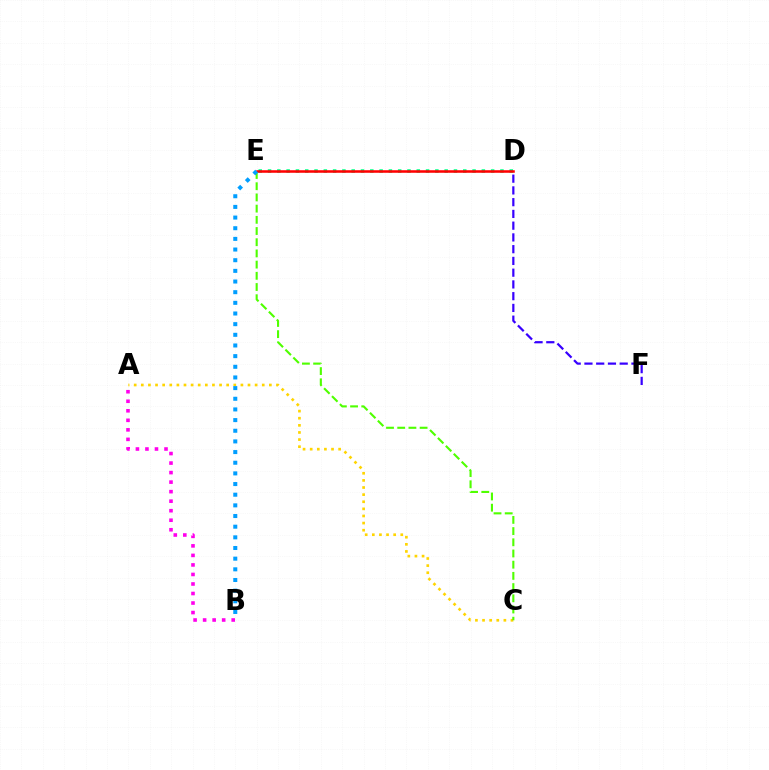{('A', 'B'): [{'color': '#ff00ed', 'line_style': 'dotted', 'thickness': 2.59}], ('D', 'E'): [{'color': '#00ff86', 'line_style': 'dotted', 'thickness': 2.53}, {'color': '#ff0000', 'line_style': 'solid', 'thickness': 1.84}], ('D', 'F'): [{'color': '#3700ff', 'line_style': 'dashed', 'thickness': 1.6}], ('A', 'C'): [{'color': '#ffd500', 'line_style': 'dotted', 'thickness': 1.93}], ('C', 'E'): [{'color': '#4fff00', 'line_style': 'dashed', 'thickness': 1.52}], ('B', 'E'): [{'color': '#009eff', 'line_style': 'dotted', 'thickness': 2.9}]}